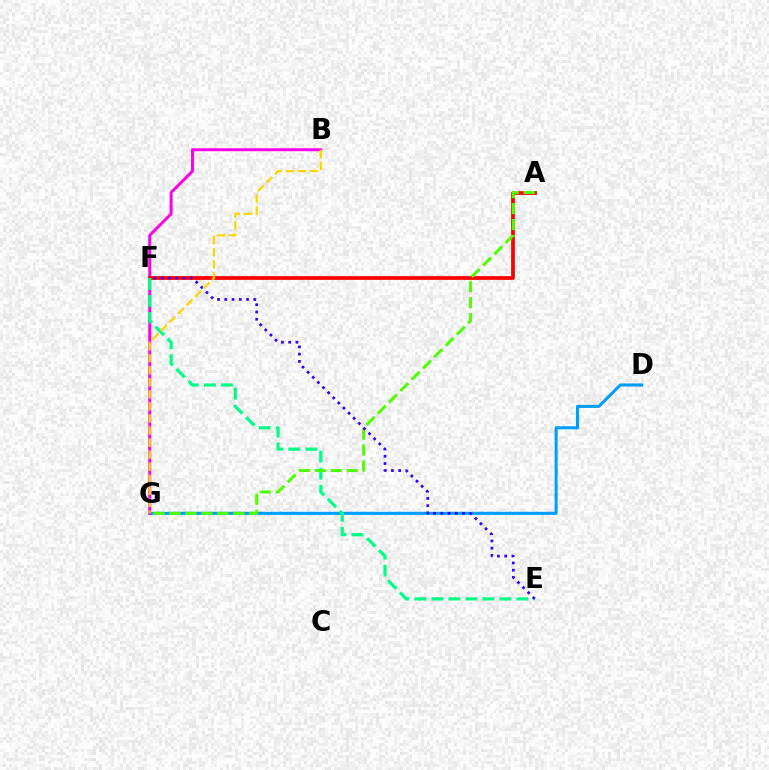{('D', 'G'): [{'color': '#009eff', 'line_style': 'solid', 'thickness': 2.19}], ('B', 'G'): [{'color': '#ff00ed', 'line_style': 'solid', 'thickness': 2.12}, {'color': '#ffd500', 'line_style': 'dashed', 'thickness': 1.64}], ('A', 'F'): [{'color': '#ff0000', 'line_style': 'solid', 'thickness': 2.7}], ('E', 'F'): [{'color': '#00ff86', 'line_style': 'dashed', 'thickness': 2.31}, {'color': '#3700ff', 'line_style': 'dotted', 'thickness': 1.97}], ('A', 'G'): [{'color': '#4fff00', 'line_style': 'dashed', 'thickness': 2.17}]}